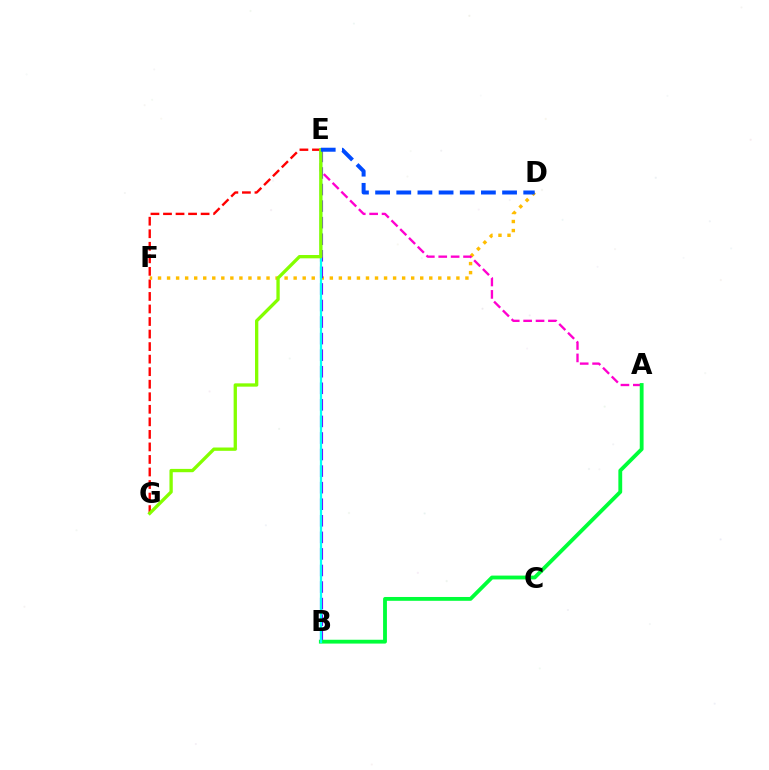{('E', 'G'): [{'color': '#ff0000', 'line_style': 'dashed', 'thickness': 1.7}, {'color': '#84ff00', 'line_style': 'solid', 'thickness': 2.39}], ('D', 'F'): [{'color': '#ffbd00', 'line_style': 'dotted', 'thickness': 2.46}], ('A', 'E'): [{'color': '#ff00cf', 'line_style': 'dashed', 'thickness': 1.68}], ('B', 'E'): [{'color': '#7200ff', 'line_style': 'dashed', 'thickness': 2.25}, {'color': '#00fff6', 'line_style': 'solid', 'thickness': 1.63}], ('A', 'B'): [{'color': '#00ff39', 'line_style': 'solid', 'thickness': 2.75}], ('D', 'E'): [{'color': '#004bff', 'line_style': 'dashed', 'thickness': 2.87}]}